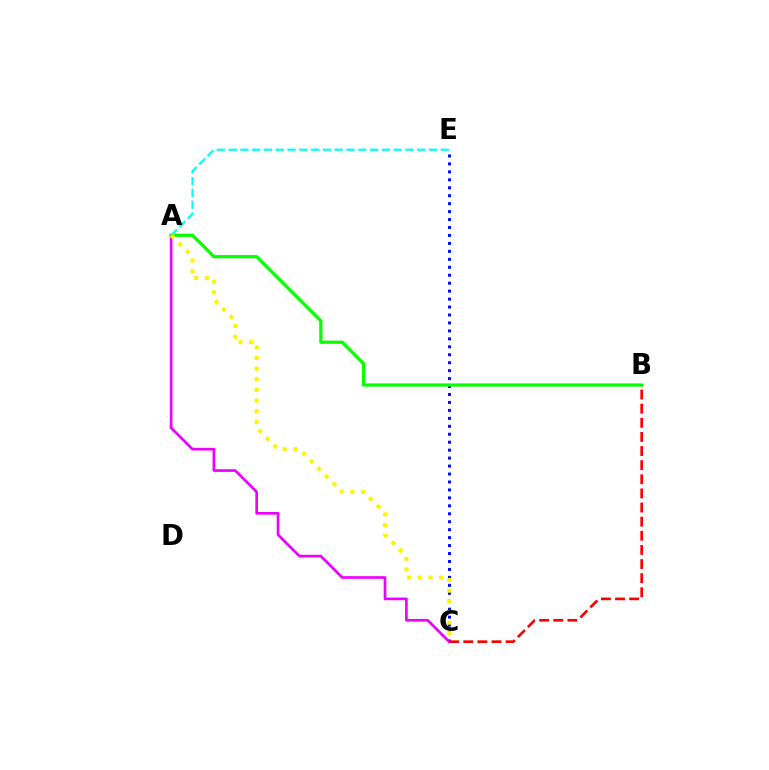{('C', 'E'): [{'color': '#0010ff', 'line_style': 'dotted', 'thickness': 2.16}], ('A', 'C'): [{'color': '#ee00ff', 'line_style': 'solid', 'thickness': 1.92}, {'color': '#fcf500', 'line_style': 'dotted', 'thickness': 2.9}], ('A', 'B'): [{'color': '#08ff00', 'line_style': 'solid', 'thickness': 2.32}], ('B', 'C'): [{'color': '#ff0000', 'line_style': 'dashed', 'thickness': 1.92}], ('A', 'E'): [{'color': '#00fff6', 'line_style': 'dashed', 'thickness': 1.6}]}